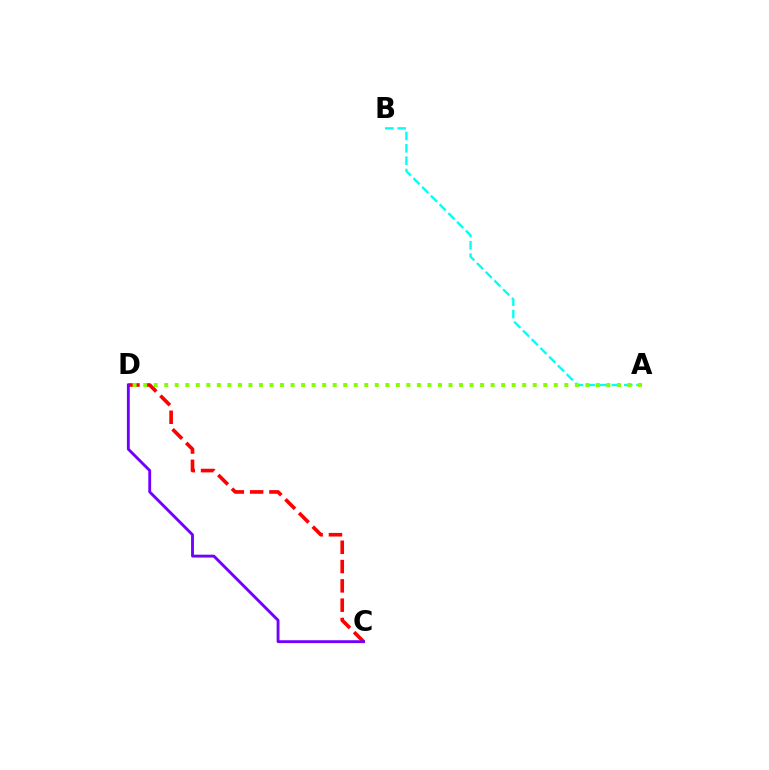{('A', 'B'): [{'color': '#00fff6', 'line_style': 'dashed', 'thickness': 1.68}], ('C', 'D'): [{'color': '#ff0000', 'line_style': 'dashed', 'thickness': 2.62}, {'color': '#7200ff', 'line_style': 'solid', 'thickness': 2.06}], ('A', 'D'): [{'color': '#84ff00', 'line_style': 'dotted', 'thickness': 2.86}]}